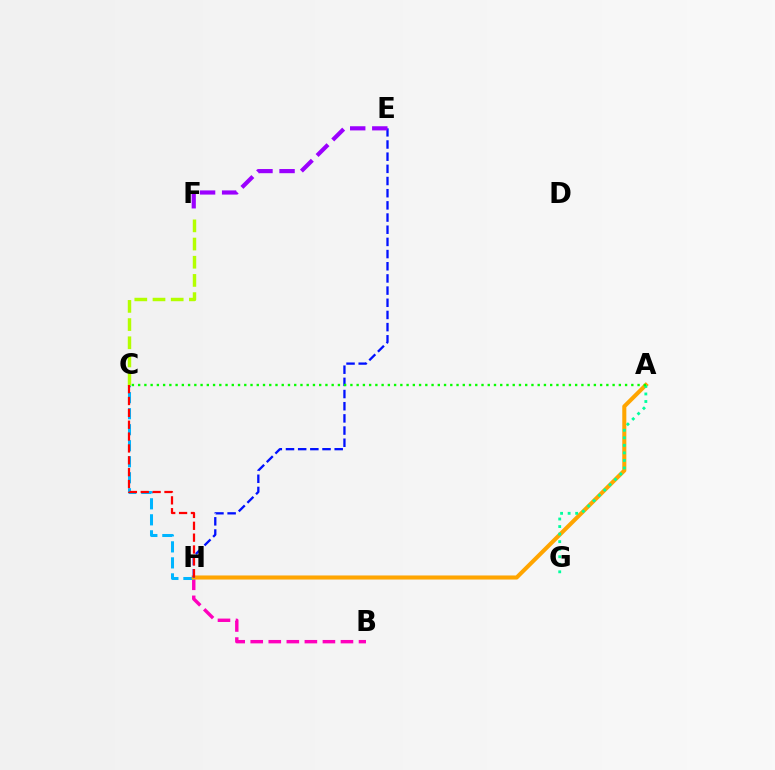{('B', 'H'): [{'color': '#ff00bd', 'line_style': 'dashed', 'thickness': 2.45}], ('C', 'H'): [{'color': '#00b5ff', 'line_style': 'dashed', 'thickness': 2.18}, {'color': '#ff0000', 'line_style': 'dashed', 'thickness': 1.61}], ('A', 'H'): [{'color': '#ffa500', 'line_style': 'solid', 'thickness': 2.92}], ('C', 'F'): [{'color': '#b3ff00', 'line_style': 'dashed', 'thickness': 2.47}], ('E', 'H'): [{'color': '#0010ff', 'line_style': 'dashed', 'thickness': 1.65}], ('E', 'F'): [{'color': '#9b00ff', 'line_style': 'dashed', 'thickness': 3.0}], ('A', 'G'): [{'color': '#00ff9d', 'line_style': 'dotted', 'thickness': 2.05}], ('A', 'C'): [{'color': '#08ff00', 'line_style': 'dotted', 'thickness': 1.7}]}